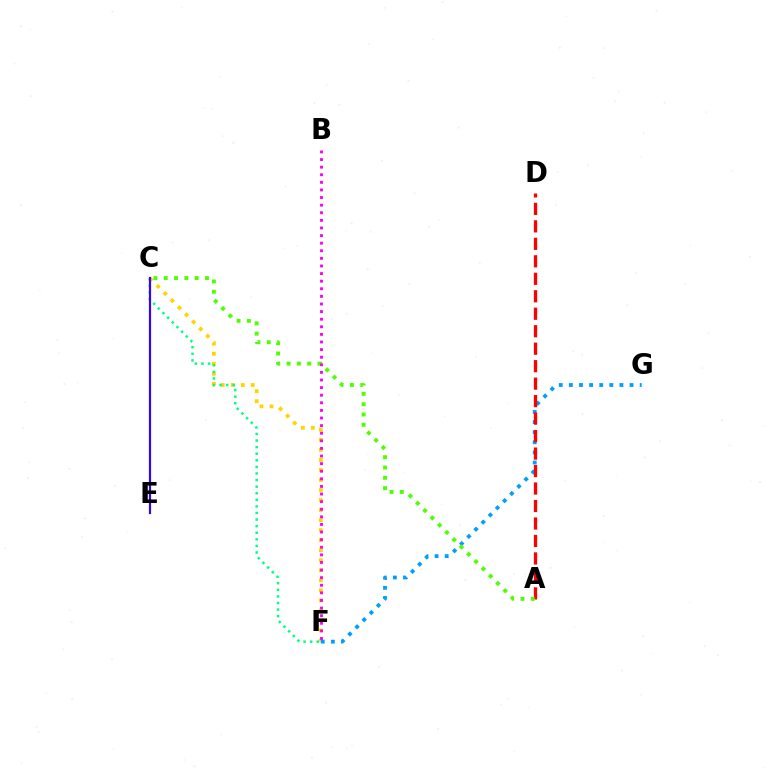{('C', 'F'): [{'color': '#ffd500', 'line_style': 'dotted', 'thickness': 2.73}, {'color': '#00ff86', 'line_style': 'dotted', 'thickness': 1.79}], ('F', 'G'): [{'color': '#009eff', 'line_style': 'dotted', 'thickness': 2.75}], ('A', 'D'): [{'color': '#ff0000', 'line_style': 'dashed', 'thickness': 2.37}], ('C', 'E'): [{'color': '#3700ff', 'line_style': 'solid', 'thickness': 1.57}], ('A', 'C'): [{'color': '#4fff00', 'line_style': 'dotted', 'thickness': 2.8}], ('B', 'F'): [{'color': '#ff00ed', 'line_style': 'dotted', 'thickness': 2.07}]}